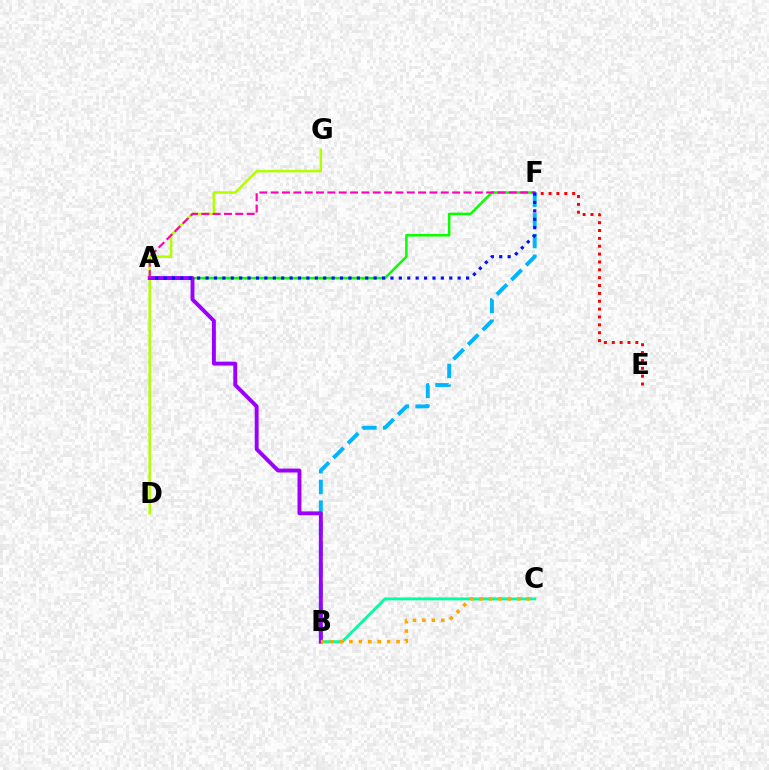{('B', 'C'): [{'color': '#00ff9d', 'line_style': 'solid', 'thickness': 2.08}, {'color': '#ffa500', 'line_style': 'dotted', 'thickness': 2.56}], ('E', 'F'): [{'color': '#ff0000', 'line_style': 'dotted', 'thickness': 2.14}], ('A', 'F'): [{'color': '#08ff00', 'line_style': 'solid', 'thickness': 1.81}, {'color': '#ff00bd', 'line_style': 'dashed', 'thickness': 1.54}, {'color': '#0010ff', 'line_style': 'dotted', 'thickness': 2.28}], ('D', 'G'): [{'color': '#b3ff00', 'line_style': 'solid', 'thickness': 1.81}], ('B', 'F'): [{'color': '#00b5ff', 'line_style': 'dashed', 'thickness': 2.81}], ('A', 'B'): [{'color': '#9b00ff', 'line_style': 'solid', 'thickness': 2.81}]}